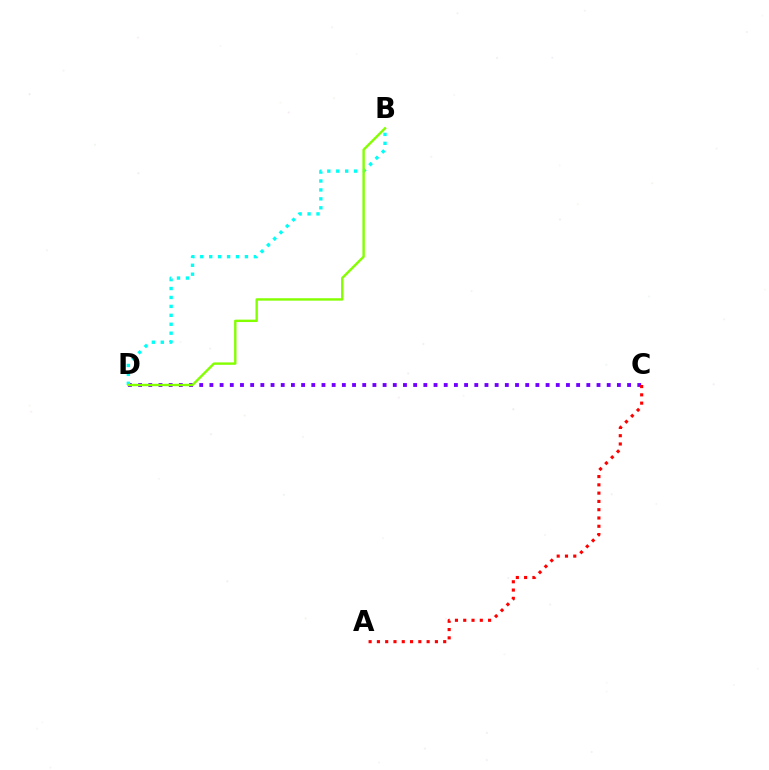{('C', 'D'): [{'color': '#7200ff', 'line_style': 'dotted', 'thickness': 2.77}], ('B', 'D'): [{'color': '#00fff6', 'line_style': 'dotted', 'thickness': 2.43}, {'color': '#84ff00', 'line_style': 'solid', 'thickness': 1.73}], ('A', 'C'): [{'color': '#ff0000', 'line_style': 'dotted', 'thickness': 2.25}]}